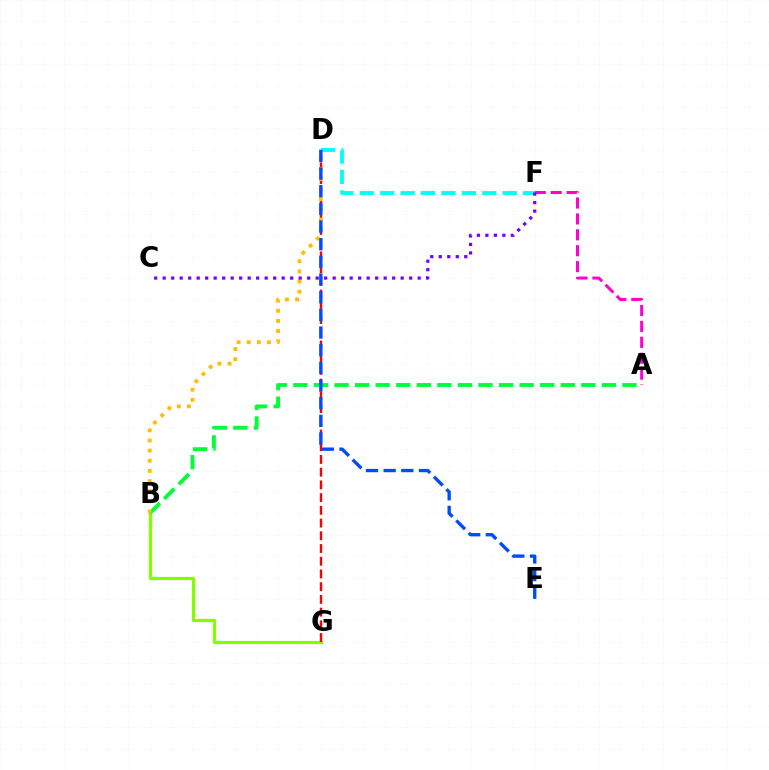{('B', 'G'): [{'color': '#84ff00', 'line_style': 'solid', 'thickness': 2.33}], ('D', 'G'): [{'color': '#ff0000', 'line_style': 'dashed', 'thickness': 1.73}], ('A', 'F'): [{'color': '#ff00cf', 'line_style': 'dashed', 'thickness': 2.16}], ('D', 'F'): [{'color': '#00fff6', 'line_style': 'dashed', 'thickness': 2.77}], ('A', 'B'): [{'color': '#00ff39', 'line_style': 'dashed', 'thickness': 2.79}], ('B', 'D'): [{'color': '#ffbd00', 'line_style': 'dotted', 'thickness': 2.75}], ('C', 'F'): [{'color': '#7200ff', 'line_style': 'dotted', 'thickness': 2.31}], ('D', 'E'): [{'color': '#004bff', 'line_style': 'dashed', 'thickness': 2.4}]}